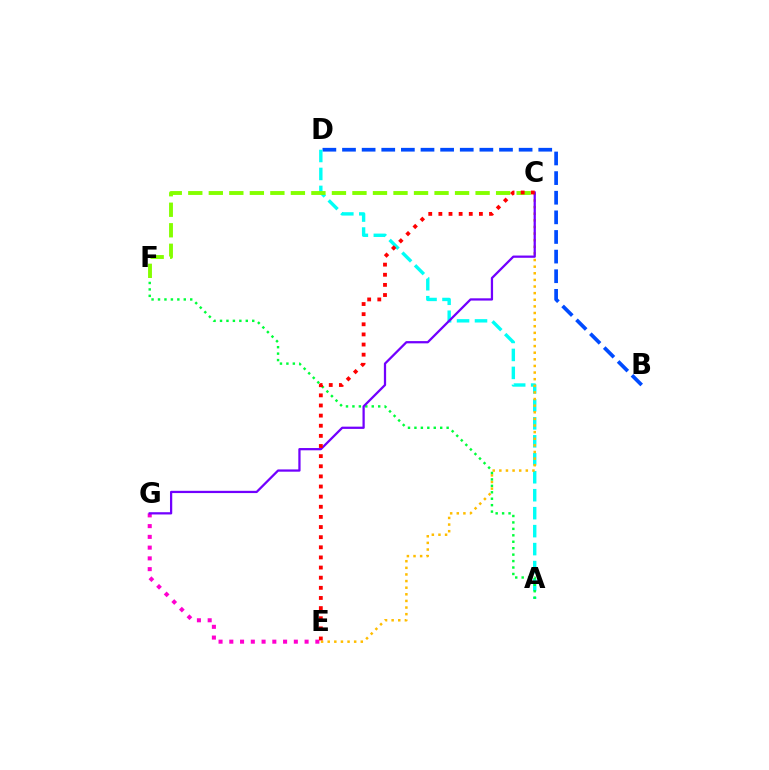{('B', 'D'): [{'color': '#004bff', 'line_style': 'dashed', 'thickness': 2.67}], ('A', 'D'): [{'color': '#00fff6', 'line_style': 'dashed', 'thickness': 2.44}], ('C', 'F'): [{'color': '#84ff00', 'line_style': 'dashed', 'thickness': 2.79}], ('C', 'E'): [{'color': '#ffbd00', 'line_style': 'dotted', 'thickness': 1.8}, {'color': '#ff0000', 'line_style': 'dotted', 'thickness': 2.75}], ('E', 'G'): [{'color': '#ff00cf', 'line_style': 'dotted', 'thickness': 2.92}], ('A', 'F'): [{'color': '#00ff39', 'line_style': 'dotted', 'thickness': 1.75}], ('C', 'G'): [{'color': '#7200ff', 'line_style': 'solid', 'thickness': 1.62}]}